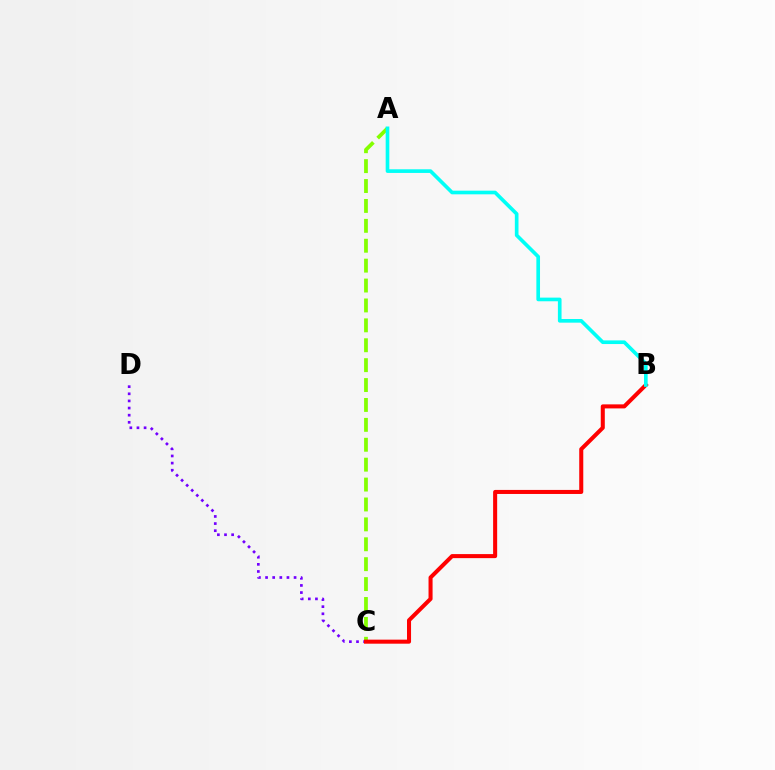{('C', 'D'): [{'color': '#7200ff', 'line_style': 'dotted', 'thickness': 1.94}], ('A', 'C'): [{'color': '#84ff00', 'line_style': 'dashed', 'thickness': 2.7}], ('B', 'C'): [{'color': '#ff0000', 'line_style': 'solid', 'thickness': 2.91}], ('A', 'B'): [{'color': '#00fff6', 'line_style': 'solid', 'thickness': 2.63}]}